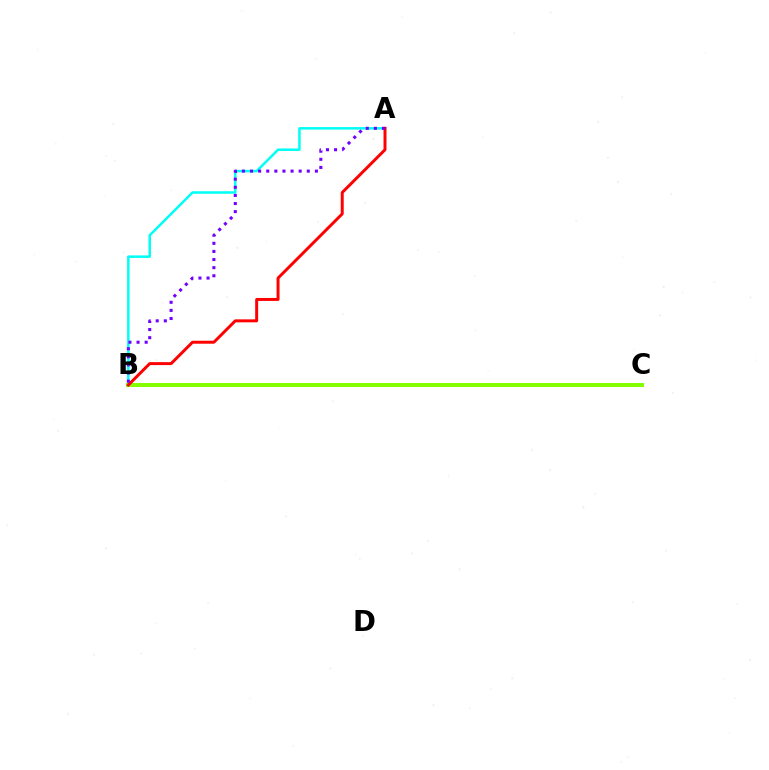{('A', 'B'): [{'color': '#00fff6', 'line_style': 'solid', 'thickness': 1.8}, {'color': '#ff0000', 'line_style': 'solid', 'thickness': 2.14}, {'color': '#7200ff', 'line_style': 'dotted', 'thickness': 2.2}], ('B', 'C'): [{'color': '#84ff00', 'line_style': 'solid', 'thickness': 2.87}]}